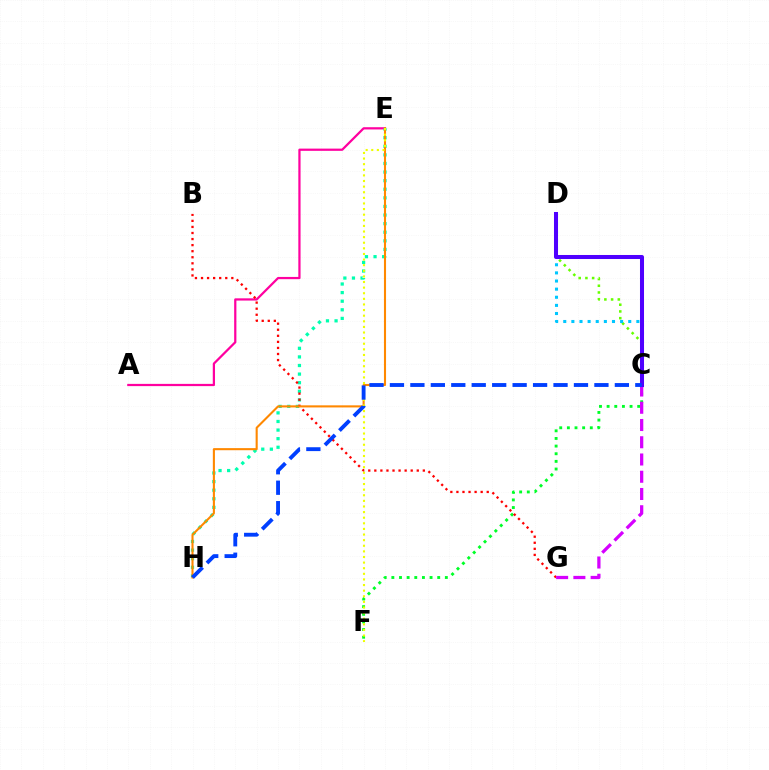{('C', 'D'): [{'color': '#66ff00', 'line_style': 'dotted', 'thickness': 1.83}, {'color': '#00c7ff', 'line_style': 'dotted', 'thickness': 2.21}, {'color': '#4f00ff', 'line_style': 'solid', 'thickness': 2.9}], ('A', 'E'): [{'color': '#ff00a0', 'line_style': 'solid', 'thickness': 1.61}], ('C', 'F'): [{'color': '#00ff27', 'line_style': 'dotted', 'thickness': 2.08}], ('E', 'H'): [{'color': '#00ffaf', 'line_style': 'dotted', 'thickness': 2.34}, {'color': '#ff8800', 'line_style': 'solid', 'thickness': 1.51}], ('B', 'G'): [{'color': '#ff0000', 'line_style': 'dotted', 'thickness': 1.65}], ('E', 'F'): [{'color': '#eeff00', 'line_style': 'dotted', 'thickness': 1.52}], ('C', 'G'): [{'color': '#d600ff', 'line_style': 'dashed', 'thickness': 2.34}], ('C', 'H'): [{'color': '#003fff', 'line_style': 'dashed', 'thickness': 2.78}]}